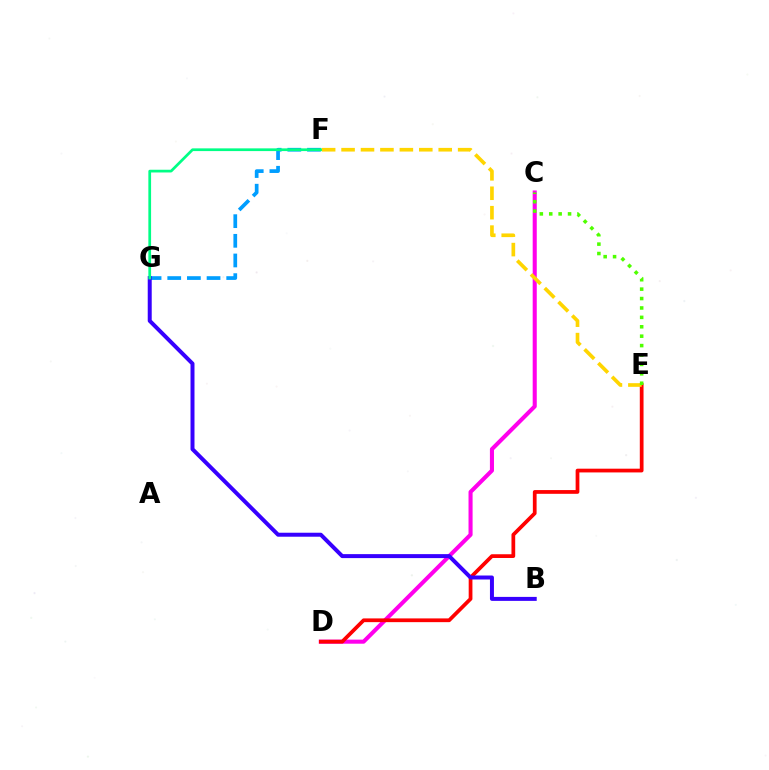{('C', 'D'): [{'color': '#ff00ed', 'line_style': 'solid', 'thickness': 2.93}], ('F', 'G'): [{'color': '#009eff', 'line_style': 'dashed', 'thickness': 2.67}, {'color': '#00ff86', 'line_style': 'solid', 'thickness': 1.96}], ('D', 'E'): [{'color': '#ff0000', 'line_style': 'solid', 'thickness': 2.69}], ('B', 'G'): [{'color': '#3700ff', 'line_style': 'solid', 'thickness': 2.87}], ('E', 'F'): [{'color': '#ffd500', 'line_style': 'dashed', 'thickness': 2.64}], ('C', 'E'): [{'color': '#4fff00', 'line_style': 'dotted', 'thickness': 2.56}]}